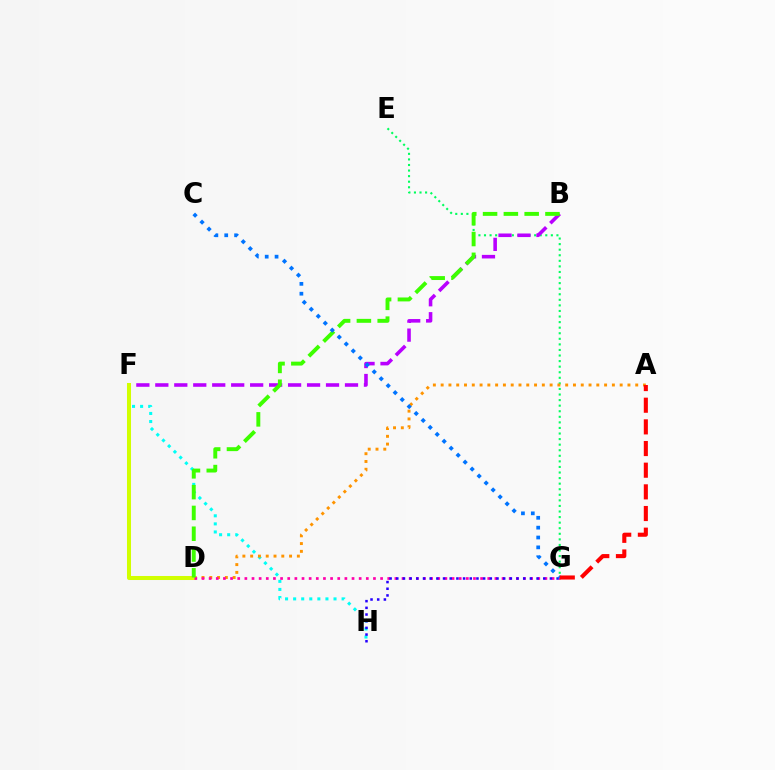{('E', 'G'): [{'color': '#00ff5c', 'line_style': 'dotted', 'thickness': 1.51}], ('F', 'H'): [{'color': '#00fff6', 'line_style': 'dotted', 'thickness': 2.19}], ('B', 'F'): [{'color': '#b900ff', 'line_style': 'dashed', 'thickness': 2.58}], ('A', 'D'): [{'color': '#ff9400', 'line_style': 'dotted', 'thickness': 2.11}], ('D', 'F'): [{'color': '#d1ff00', 'line_style': 'solid', 'thickness': 2.89}], ('D', 'G'): [{'color': '#ff00ac', 'line_style': 'dotted', 'thickness': 1.94}], ('B', 'D'): [{'color': '#3dff00', 'line_style': 'dashed', 'thickness': 2.83}], ('G', 'H'): [{'color': '#2500ff', 'line_style': 'dotted', 'thickness': 1.82}], ('C', 'G'): [{'color': '#0074ff', 'line_style': 'dotted', 'thickness': 2.68}], ('A', 'G'): [{'color': '#ff0000', 'line_style': 'dashed', 'thickness': 2.94}]}